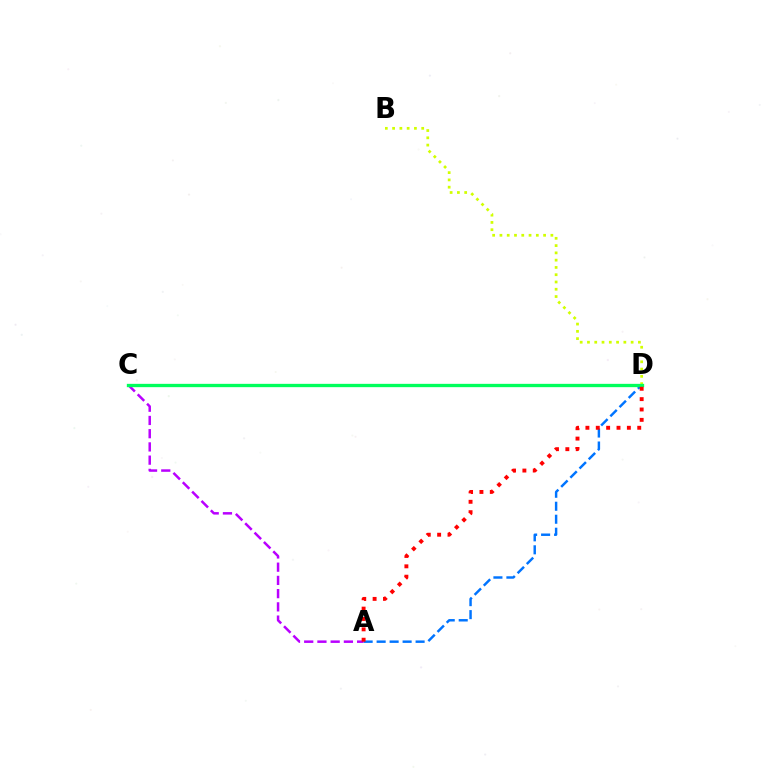{('B', 'D'): [{'color': '#d1ff00', 'line_style': 'dotted', 'thickness': 1.98}], ('A', 'D'): [{'color': '#0074ff', 'line_style': 'dashed', 'thickness': 1.76}, {'color': '#ff0000', 'line_style': 'dotted', 'thickness': 2.82}], ('A', 'C'): [{'color': '#b900ff', 'line_style': 'dashed', 'thickness': 1.8}], ('C', 'D'): [{'color': '#00ff5c', 'line_style': 'solid', 'thickness': 2.39}]}